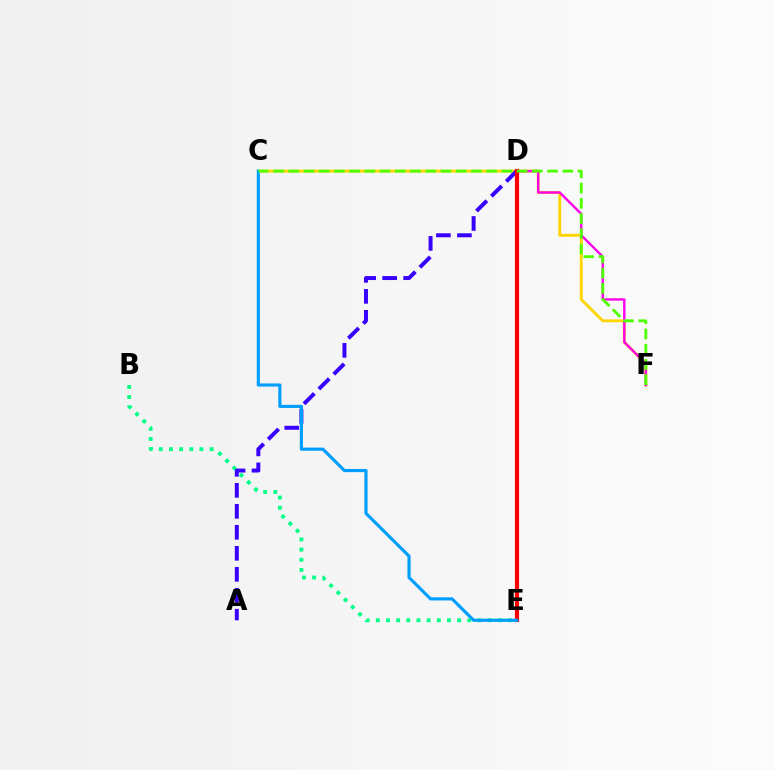{('C', 'F'): [{'color': '#ffd500', 'line_style': 'solid', 'thickness': 2.07}, {'color': '#4fff00', 'line_style': 'dashed', 'thickness': 2.07}], ('D', 'F'): [{'color': '#ff00ed', 'line_style': 'solid', 'thickness': 1.72}], ('B', 'E'): [{'color': '#00ff86', 'line_style': 'dotted', 'thickness': 2.76}], ('A', 'D'): [{'color': '#3700ff', 'line_style': 'dashed', 'thickness': 2.85}], ('D', 'E'): [{'color': '#ff0000', 'line_style': 'solid', 'thickness': 3.0}], ('C', 'E'): [{'color': '#009eff', 'line_style': 'solid', 'thickness': 2.27}]}